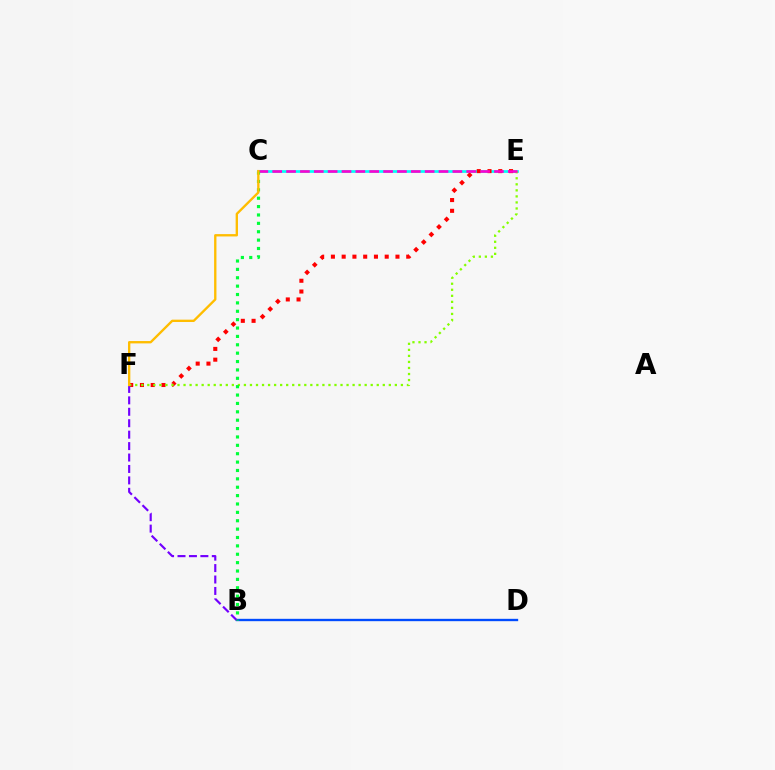{('C', 'E'): [{'color': '#00fff6', 'line_style': 'solid', 'thickness': 1.95}, {'color': '#ff00cf', 'line_style': 'dashed', 'thickness': 1.88}], ('E', 'F'): [{'color': '#ff0000', 'line_style': 'dotted', 'thickness': 2.92}, {'color': '#84ff00', 'line_style': 'dotted', 'thickness': 1.64}], ('B', 'D'): [{'color': '#004bff', 'line_style': 'solid', 'thickness': 1.69}], ('B', 'F'): [{'color': '#7200ff', 'line_style': 'dashed', 'thickness': 1.55}], ('B', 'C'): [{'color': '#00ff39', 'line_style': 'dotted', 'thickness': 2.28}], ('C', 'F'): [{'color': '#ffbd00', 'line_style': 'solid', 'thickness': 1.69}]}